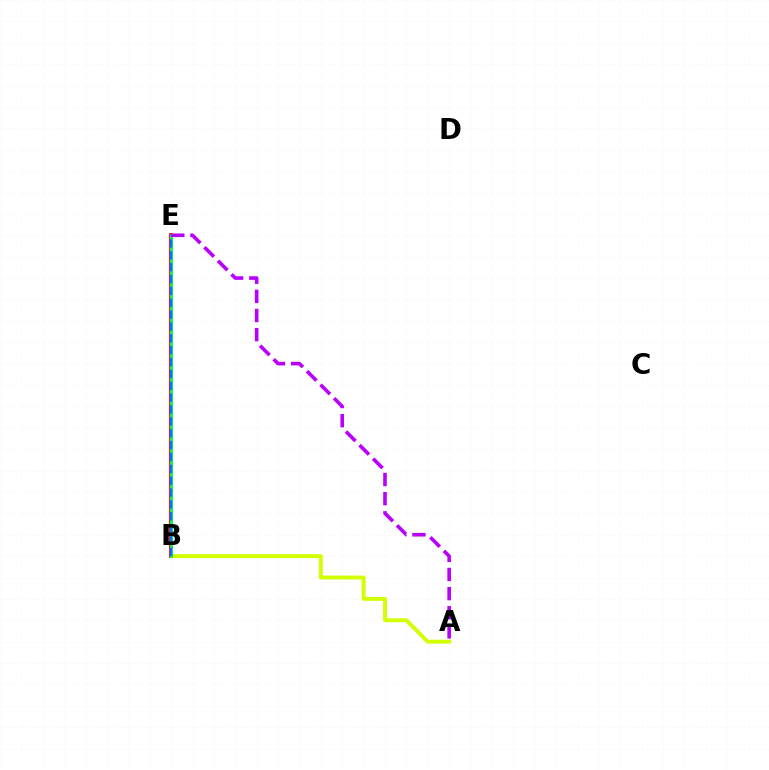{('A', 'B'): [{'color': '#d1ff00', 'line_style': 'solid', 'thickness': 2.79}], ('B', 'E'): [{'color': '#ff0000', 'line_style': 'solid', 'thickness': 2.75}, {'color': '#00ff5c', 'line_style': 'solid', 'thickness': 2.05}, {'color': '#0074ff', 'line_style': 'dashed', 'thickness': 1.61}], ('A', 'E'): [{'color': '#b900ff', 'line_style': 'dashed', 'thickness': 2.6}]}